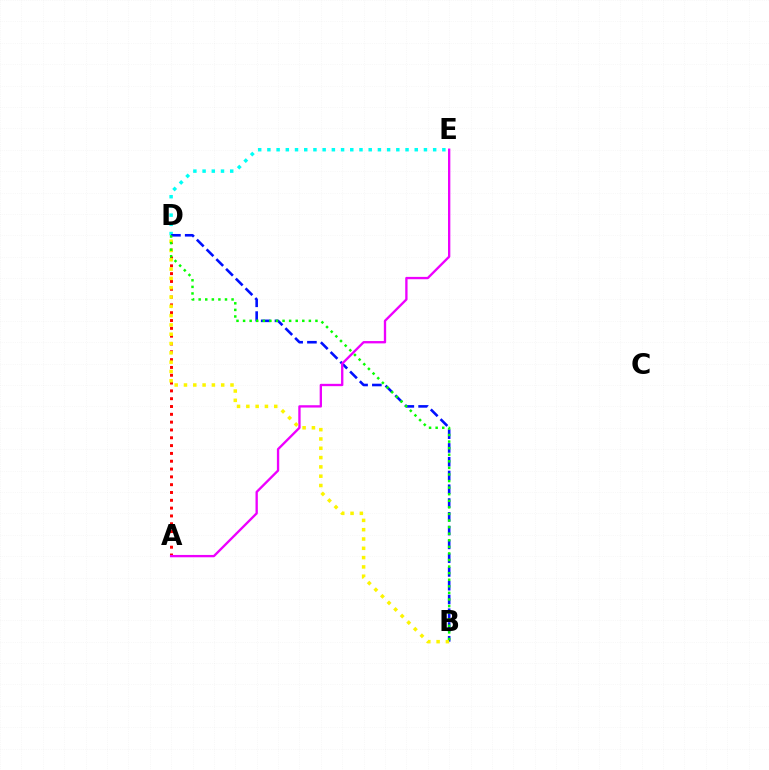{('D', 'E'): [{'color': '#00fff6', 'line_style': 'dotted', 'thickness': 2.5}], ('A', 'D'): [{'color': '#ff0000', 'line_style': 'dotted', 'thickness': 2.12}], ('B', 'D'): [{'color': '#0010ff', 'line_style': 'dashed', 'thickness': 1.87}, {'color': '#fcf500', 'line_style': 'dotted', 'thickness': 2.53}, {'color': '#08ff00', 'line_style': 'dotted', 'thickness': 1.79}], ('A', 'E'): [{'color': '#ee00ff', 'line_style': 'solid', 'thickness': 1.68}]}